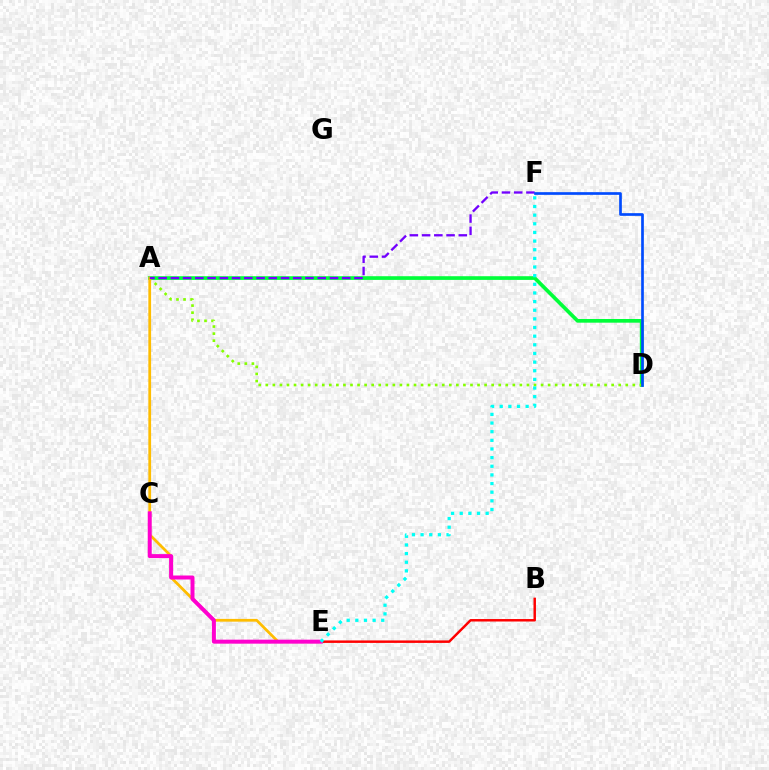{('B', 'E'): [{'color': '#ff0000', 'line_style': 'solid', 'thickness': 1.78}], ('A', 'D'): [{'color': '#00ff39', 'line_style': 'solid', 'thickness': 2.65}, {'color': '#84ff00', 'line_style': 'dotted', 'thickness': 1.92}], ('A', 'E'): [{'color': '#ffbd00', 'line_style': 'solid', 'thickness': 1.99}], ('A', 'F'): [{'color': '#7200ff', 'line_style': 'dashed', 'thickness': 1.66}], ('C', 'E'): [{'color': '#ff00cf', 'line_style': 'solid', 'thickness': 2.87}], ('E', 'F'): [{'color': '#00fff6', 'line_style': 'dotted', 'thickness': 2.35}], ('D', 'F'): [{'color': '#004bff', 'line_style': 'solid', 'thickness': 1.93}]}